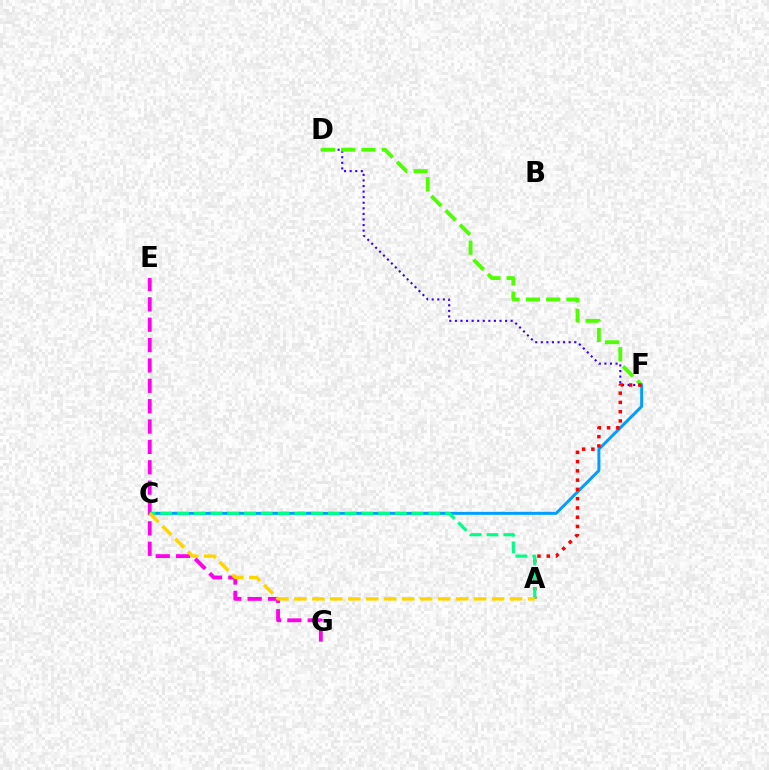{('C', 'F'): [{'color': '#009eff', 'line_style': 'solid', 'thickness': 2.14}], ('E', 'G'): [{'color': '#ff00ed', 'line_style': 'dashed', 'thickness': 2.77}], ('D', 'F'): [{'color': '#3700ff', 'line_style': 'dotted', 'thickness': 1.51}, {'color': '#4fff00', 'line_style': 'dashed', 'thickness': 2.76}], ('A', 'F'): [{'color': '#ff0000', 'line_style': 'dotted', 'thickness': 2.52}], ('A', 'C'): [{'color': '#00ff86', 'line_style': 'dashed', 'thickness': 2.28}, {'color': '#ffd500', 'line_style': 'dashed', 'thickness': 2.44}]}